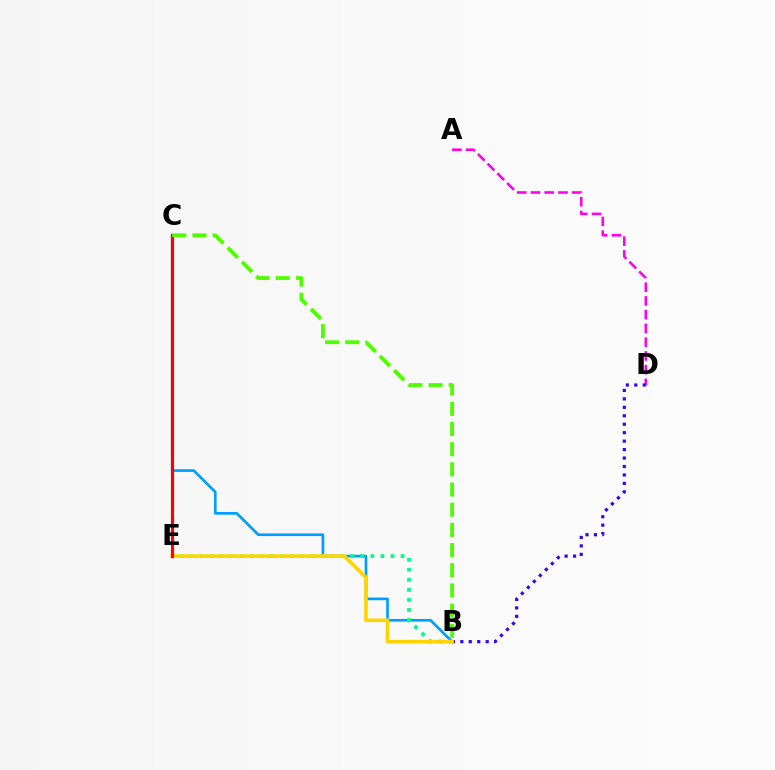{('A', 'D'): [{'color': '#ff00ed', 'line_style': 'dashed', 'thickness': 1.87}], ('B', 'C'): [{'color': '#009eff', 'line_style': 'solid', 'thickness': 1.93}, {'color': '#4fff00', 'line_style': 'dashed', 'thickness': 2.74}], ('B', 'D'): [{'color': '#3700ff', 'line_style': 'dotted', 'thickness': 2.3}], ('B', 'E'): [{'color': '#00ff86', 'line_style': 'dotted', 'thickness': 2.73}, {'color': '#ffd500', 'line_style': 'solid', 'thickness': 2.62}], ('C', 'E'): [{'color': '#ff0000', 'line_style': 'solid', 'thickness': 2.27}]}